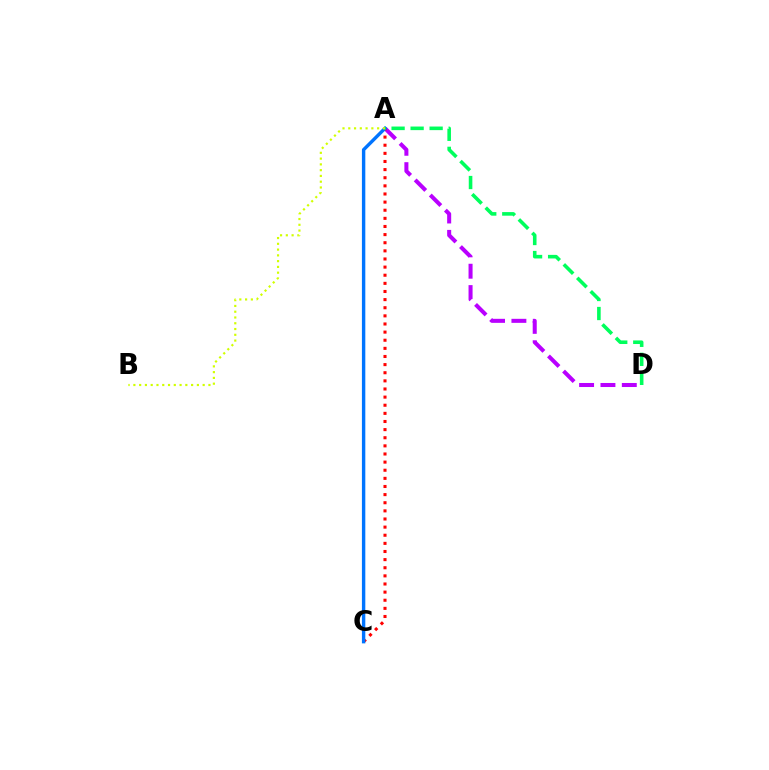{('A', 'D'): [{'color': '#b900ff', 'line_style': 'dashed', 'thickness': 2.9}, {'color': '#00ff5c', 'line_style': 'dashed', 'thickness': 2.58}], ('A', 'C'): [{'color': '#ff0000', 'line_style': 'dotted', 'thickness': 2.21}, {'color': '#0074ff', 'line_style': 'solid', 'thickness': 2.45}], ('A', 'B'): [{'color': '#d1ff00', 'line_style': 'dotted', 'thickness': 1.57}]}